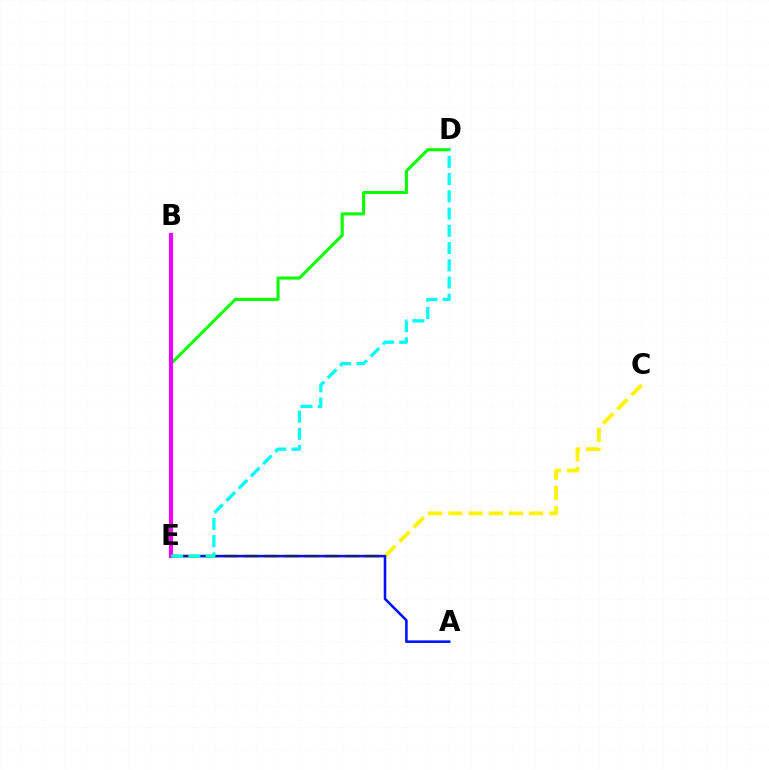{('C', 'E'): [{'color': '#fcf500', 'line_style': 'dashed', 'thickness': 2.74}], ('B', 'E'): [{'color': '#ff0000', 'line_style': 'dotted', 'thickness': 1.63}, {'color': '#ee00ff', 'line_style': 'solid', 'thickness': 2.97}], ('D', 'E'): [{'color': '#08ff00', 'line_style': 'solid', 'thickness': 2.2}, {'color': '#00fff6', 'line_style': 'dashed', 'thickness': 2.34}], ('A', 'E'): [{'color': '#0010ff', 'line_style': 'solid', 'thickness': 1.84}]}